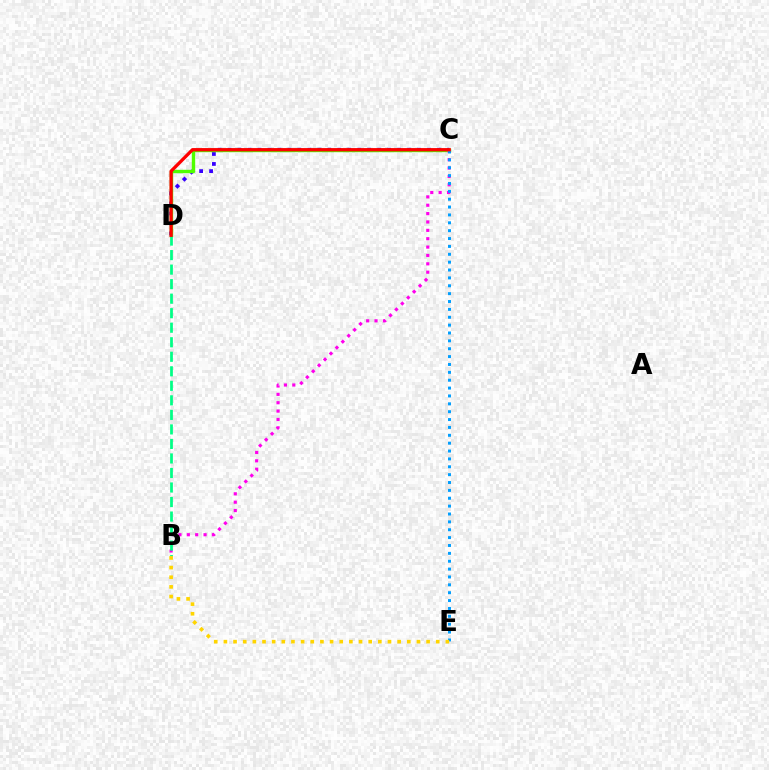{('C', 'D'): [{'color': '#3700ff', 'line_style': 'dotted', 'thickness': 2.71}, {'color': '#4fff00', 'line_style': 'solid', 'thickness': 2.45}, {'color': '#ff0000', 'line_style': 'solid', 'thickness': 2.36}], ('B', 'C'): [{'color': '#ff00ed', 'line_style': 'dotted', 'thickness': 2.27}], ('B', 'D'): [{'color': '#00ff86', 'line_style': 'dashed', 'thickness': 1.97}], ('C', 'E'): [{'color': '#009eff', 'line_style': 'dotted', 'thickness': 2.14}], ('B', 'E'): [{'color': '#ffd500', 'line_style': 'dotted', 'thickness': 2.62}]}